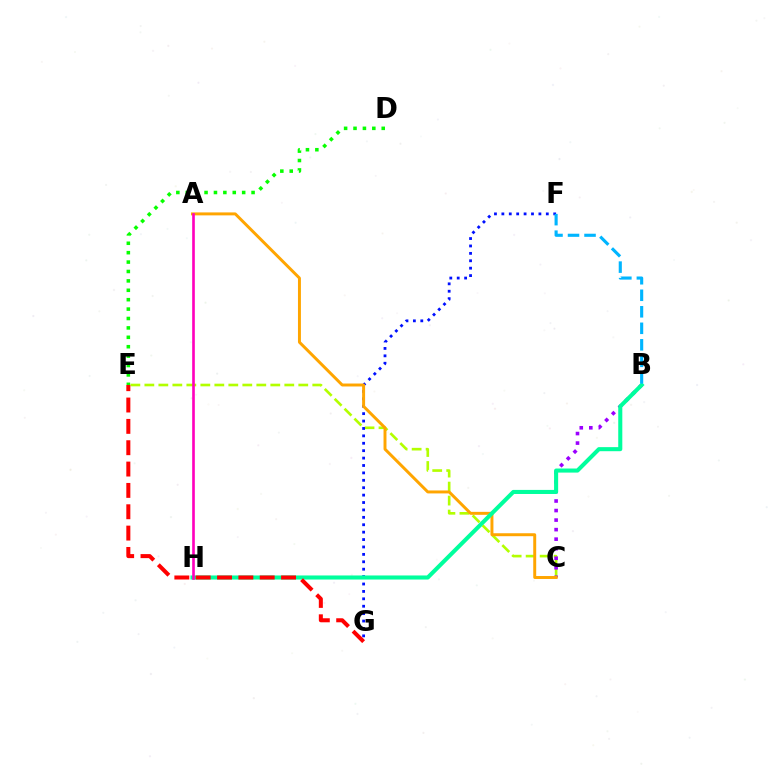{('C', 'E'): [{'color': '#b3ff00', 'line_style': 'dashed', 'thickness': 1.9}], ('B', 'C'): [{'color': '#9b00ff', 'line_style': 'dotted', 'thickness': 2.59}], ('F', 'G'): [{'color': '#0010ff', 'line_style': 'dotted', 'thickness': 2.01}], ('A', 'C'): [{'color': '#ffa500', 'line_style': 'solid', 'thickness': 2.13}], ('B', 'H'): [{'color': '#00ff9d', 'line_style': 'solid', 'thickness': 2.93}], ('E', 'G'): [{'color': '#ff0000', 'line_style': 'dashed', 'thickness': 2.9}], ('B', 'F'): [{'color': '#00b5ff', 'line_style': 'dashed', 'thickness': 2.24}], ('A', 'H'): [{'color': '#ff00bd', 'line_style': 'solid', 'thickness': 1.9}], ('D', 'E'): [{'color': '#08ff00', 'line_style': 'dotted', 'thickness': 2.55}]}